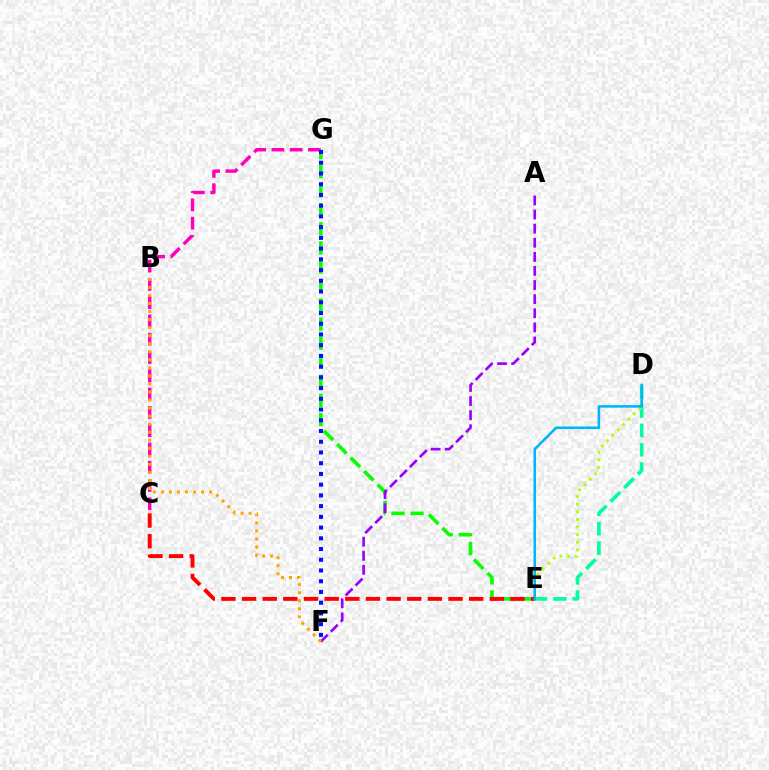{('C', 'G'): [{'color': '#ff00bd', 'line_style': 'dashed', 'thickness': 2.48}], ('E', 'G'): [{'color': '#08ff00', 'line_style': 'dashed', 'thickness': 2.59}], ('A', 'F'): [{'color': '#9b00ff', 'line_style': 'dashed', 'thickness': 1.92}], ('B', 'F'): [{'color': '#ffa500', 'line_style': 'dotted', 'thickness': 2.19}], ('F', 'G'): [{'color': '#0010ff', 'line_style': 'dotted', 'thickness': 2.92}], ('D', 'E'): [{'color': '#00ff9d', 'line_style': 'dashed', 'thickness': 2.63}, {'color': '#b3ff00', 'line_style': 'dotted', 'thickness': 2.07}, {'color': '#00b5ff', 'line_style': 'solid', 'thickness': 1.83}], ('C', 'E'): [{'color': '#ff0000', 'line_style': 'dashed', 'thickness': 2.8}]}